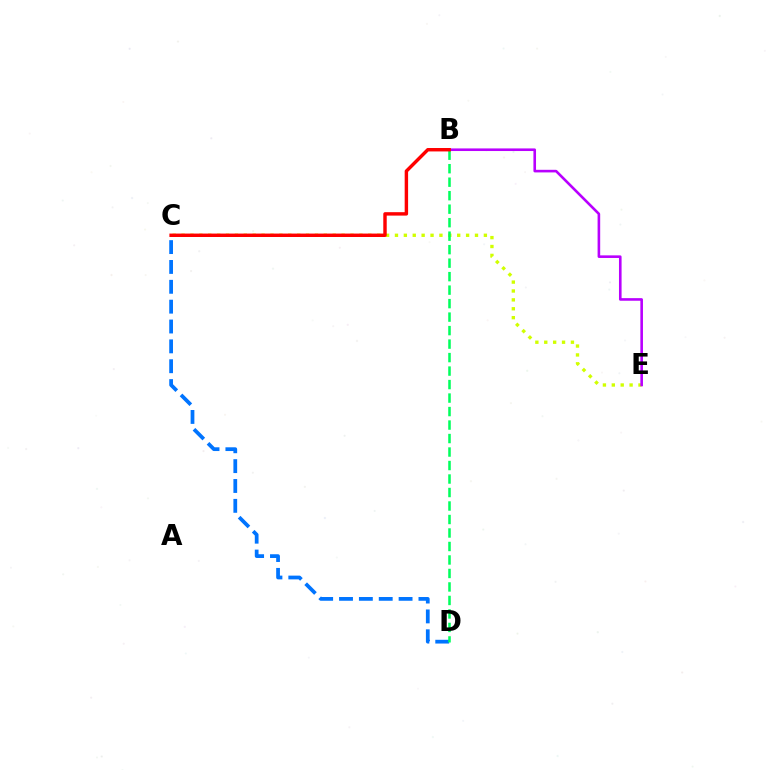{('C', 'D'): [{'color': '#0074ff', 'line_style': 'dashed', 'thickness': 2.7}], ('C', 'E'): [{'color': '#d1ff00', 'line_style': 'dotted', 'thickness': 2.42}], ('B', 'E'): [{'color': '#b900ff', 'line_style': 'solid', 'thickness': 1.88}], ('B', 'D'): [{'color': '#00ff5c', 'line_style': 'dashed', 'thickness': 1.83}], ('B', 'C'): [{'color': '#ff0000', 'line_style': 'solid', 'thickness': 2.47}]}